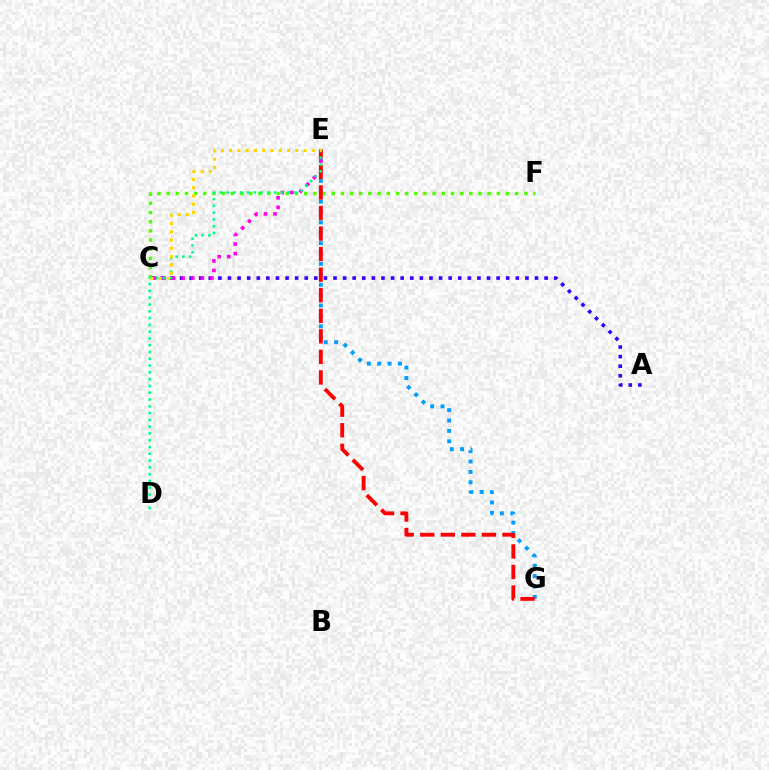{('A', 'C'): [{'color': '#3700ff', 'line_style': 'dotted', 'thickness': 2.61}], ('E', 'G'): [{'color': '#009eff', 'line_style': 'dotted', 'thickness': 2.82}, {'color': '#ff0000', 'line_style': 'dashed', 'thickness': 2.79}], ('C', 'E'): [{'color': '#ff00ed', 'line_style': 'dotted', 'thickness': 2.6}, {'color': '#ffd500', 'line_style': 'dotted', 'thickness': 2.25}], ('C', 'F'): [{'color': '#4fff00', 'line_style': 'dotted', 'thickness': 2.49}], ('D', 'E'): [{'color': '#00ff86', 'line_style': 'dotted', 'thickness': 1.84}]}